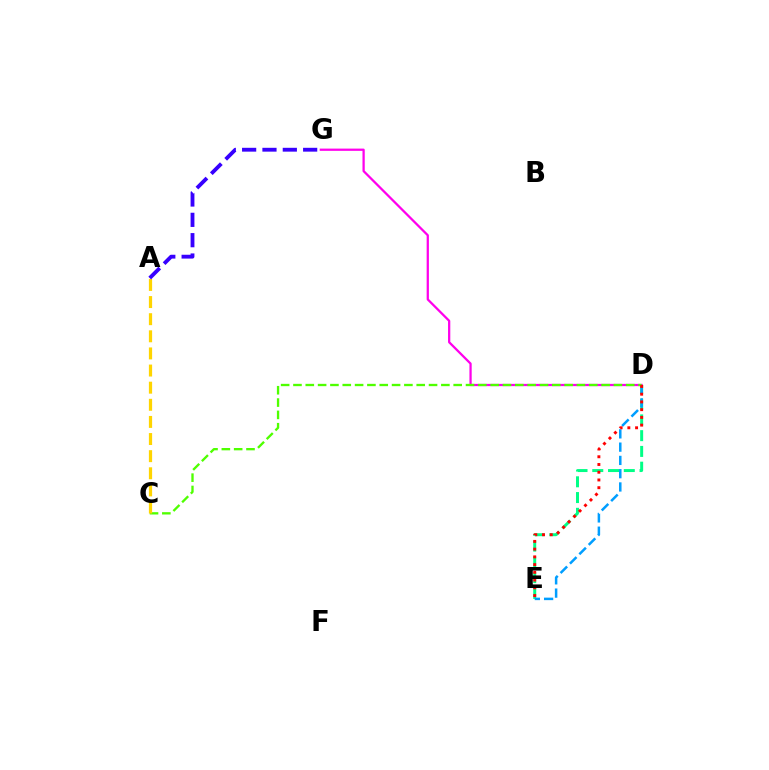{('D', 'E'): [{'color': '#00ff86', 'line_style': 'dashed', 'thickness': 2.14}, {'color': '#009eff', 'line_style': 'dashed', 'thickness': 1.8}, {'color': '#ff0000', 'line_style': 'dotted', 'thickness': 2.1}], ('D', 'G'): [{'color': '#ff00ed', 'line_style': 'solid', 'thickness': 1.63}], ('C', 'D'): [{'color': '#4fff00', 'line_style': 'dashed', 'thickness': 1.67}], ('A', 'C'): [{'color': '#ffd500', 'line_style': 'dashed', 'thickness': 2.33}], ('A', 'G'): [{'color': '#3700ff', 'line_style': 'dashed', 'thickness': 2.76}]}